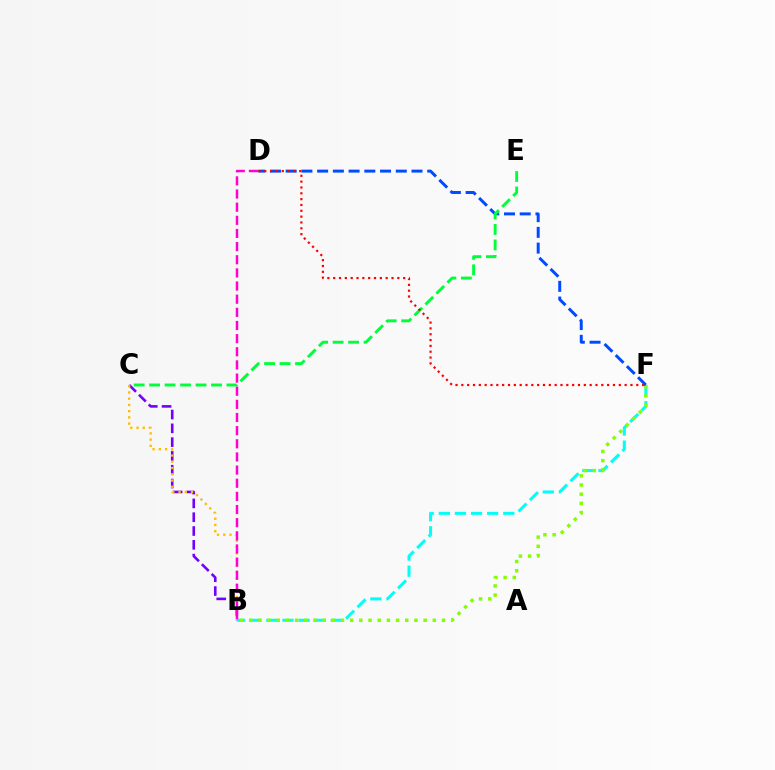{('B', 'C'): [{'color': '#7200ff', 'line_style': 'dashed', 'thickness': 1.87}, {'color': '#ffbd00', 'line_style': 'dotted', 'thickness': 1.7}], ('B', 'F'): [{'color': '#00fff6', 'line_style': 'dashed', 'thickness': 2.19}, {'color': '#84ff00', 'line_style': 'dotted', 'thickness': 2.49}], ('D', 'F'): [{'color': '#004bff', 'line_style': 'dashed', 'thickness': 2.14}, {'color': '#ff0000', 'line_style': 'dotted', 'thickness': 1.58}], ('C', 'E'): [{'color': '#00ff39', 'line_style': 'dashed', 'thickness': 2.1}], ('B', 'D'): [{'color': '#ff00cf', 'line_style': 'dashed', 'thickness': 1.79}]}